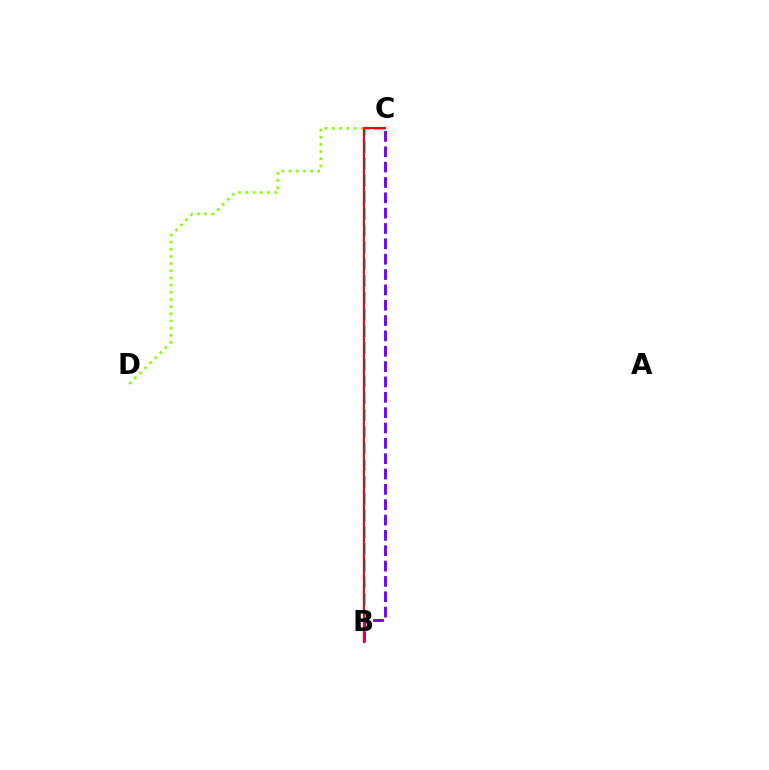{('C', 'D'): [{'color': '#84ff00', 'line_style': 'dotted', 'thickness': 1.95}], ('B', 'C'): [{'color': '#00fff6', 'line_style': 'dashed', 'thickness': 2.28}, {'color': '#7200ff', 'line_style': 'dashed', 'thickness': 2.08}, {'color': '#ff0000', 'line_style': 'solid', 'thickness': 1.54}]}